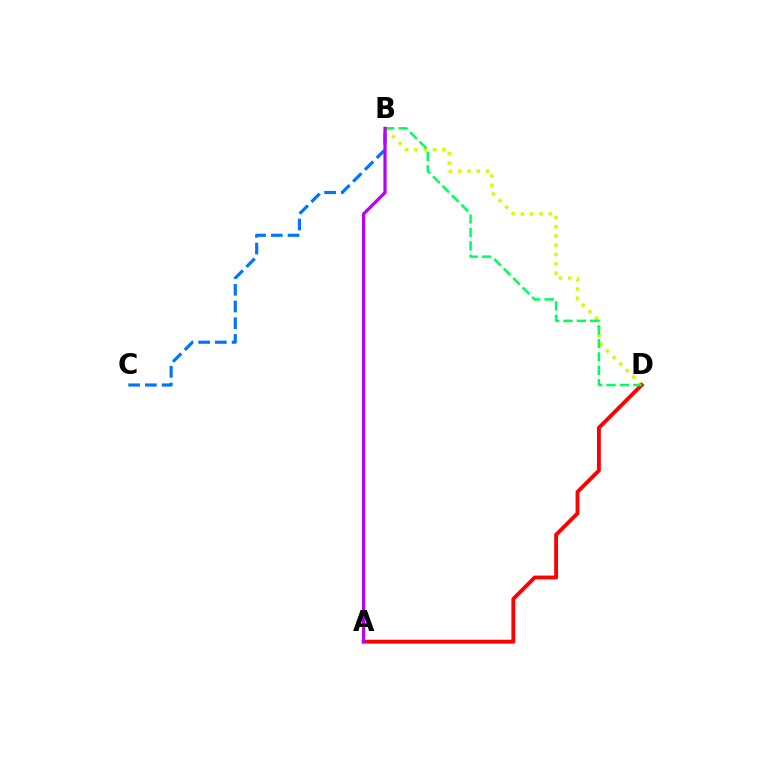{('B', 'D'): [{'color': '#d1ff00', 'line_style': 'dotted', 'thickness': 2.53}, {'color': '#00ff5c', 'line_style': 'dashed', 'thickness': 1.82}], ('A', 'D'): [{'color': '#ff0000', 'line_style': 'solid', 'thickness': 2.77}], ('B', 'C'): [{'color': '#0074ff', 'line_style': 'dashed', 'thickness': 2.27}], ('A', 'B'): [{'color': '#b900ff', 'line_style': 'solid', 'thickness': 2.33}]}